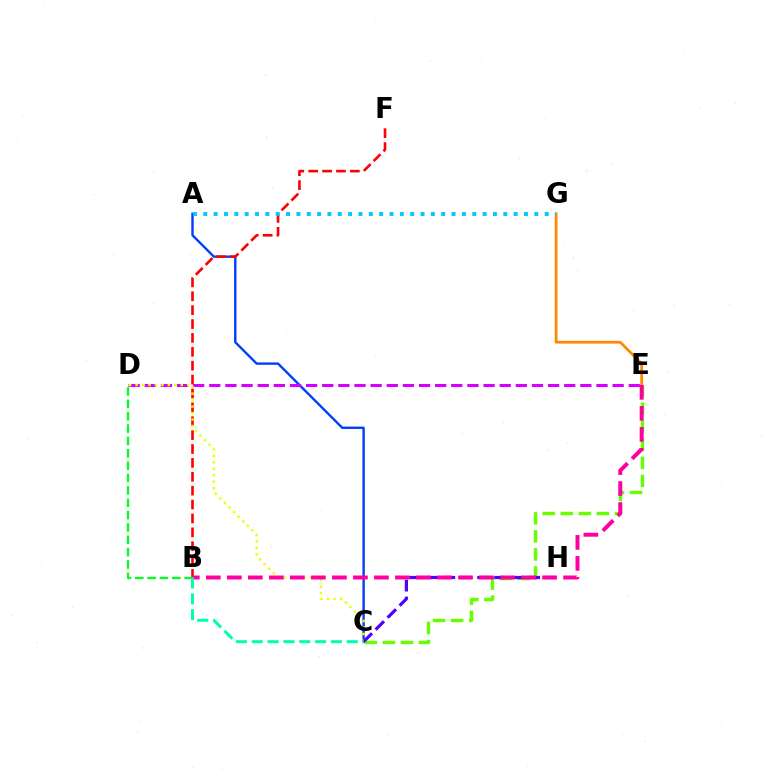{('A', 'C'): [{'color': '#003fff', 'line_style': 'solid', 'thickness': 1.73}], ('C', 'E'): [{'color': '#66ff00', 'line_style': 'dashed', 'thickness': 2.45}], ('B', 'F'): [{'color': '#ff0000', 'line_style': 'dashed', 'thickness': 1.89}], ('D', 'E'): [{'color': '#d600ff', 'line_style': 'dashed', 'thickness': 2.19}], ('E', 'G'): [{'color': '#ff8800', 'line_style': 'solid', 'thickness': 1.98}], ('C', 'D'): [{'color': '#eeff00', 'line_style': 'dotted', 'thickness': 1.75}], ('B', 'D'): [{'color': '#00ff27', 'line_style': 'dashed', 'thickness': 1.68}], ('A', 'G'): [{'color': '#00c7ff', 'line_style': 'dotted', 'thickness': 2.81}], ('C', 'H'): [{'color': '#4f00ff', 'line_style': 'dashed', 'thickness': 2.31}], ('B', 'E'): [{'color': '#ff00a0', 'line_style': 'dashed', 'thickness': 2.86}], ('B', 'C'): [{'color': '#00ffaf', 'line_style': 'dashed', 'thickness': 2.15}]}